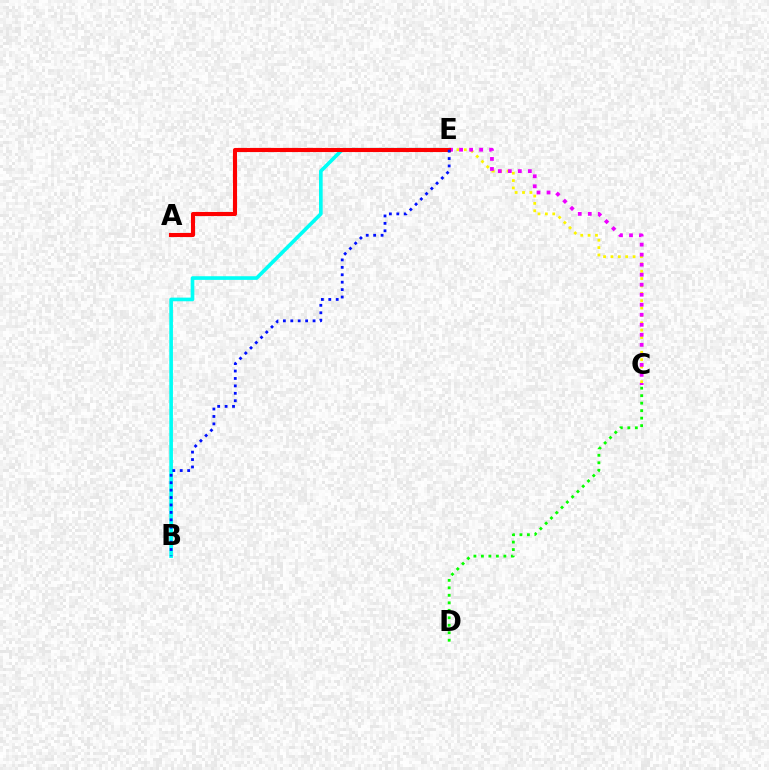{('B', 'E'): [{'color': '#00fff6', 'line_style': 'solid', 'thickness': 2.63}, {'color': '#0010ff', 'line_style': 'dotted', 'thickness': 2.02}], ('C', 'E'): [{'color': '#fcf500', 'line_style': 'dotted', 'thickness': 2.0}, {'color': '#ee00ff', 'line_style': 'dotted', 'thickness': 2.72}], ('A', 'E'): [{'color': '#ff0000', 'line_style': 'solid', 'thickness': 2.95}], ('C', 'D'): [{'color': '#08ff00', 'line_style': 'dotted', 'thickness': 2.03}]}